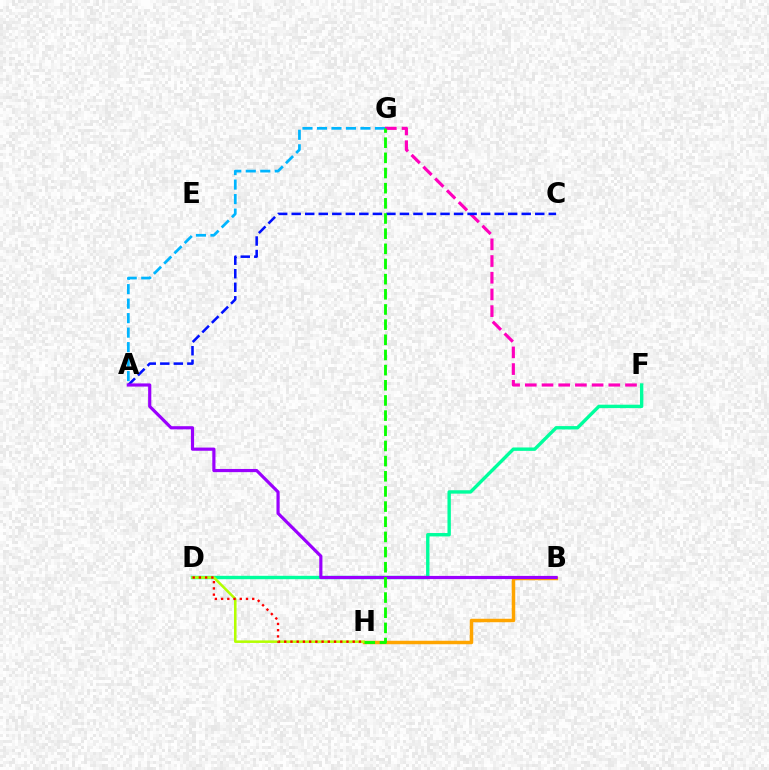{('B', 'H'): [{'color': '#ffa500', 'line_style': 'solid', 'thickness': 2.5}], ('F', 'G'): [{'color': '#ff00bd', 'line_style': 'dashed', 'thickness': 2.27}], ('A', 'C'): [{'color': '#0010ff', 'line_style': 'dashed', 'thickness': 1.84}], ('D', 'F'): [{'color': '#00ff9d', 'line_style': 'solid', 'thickness': 2.44}], ('A', 'G'): [{'color': '#00b5ff', 'line_style': 'dashed', 'thickness': 1.97}], ('A', 'B'): [{'color': '#9b00ff', 'line_style': 'solid', 'thickness': 2.28}], ('D', 'H'): [{'color': '#b3ff00', 'line_style': 'solid', 'thickness': 1.83}, {'color': '#ff0000', 'line_style': 'dotted', 'thickness': 1.69}], ('G', 'H'): [{'color': '#08ff00', 'line_style': 'dashed', 'thickness': 2.06}]}